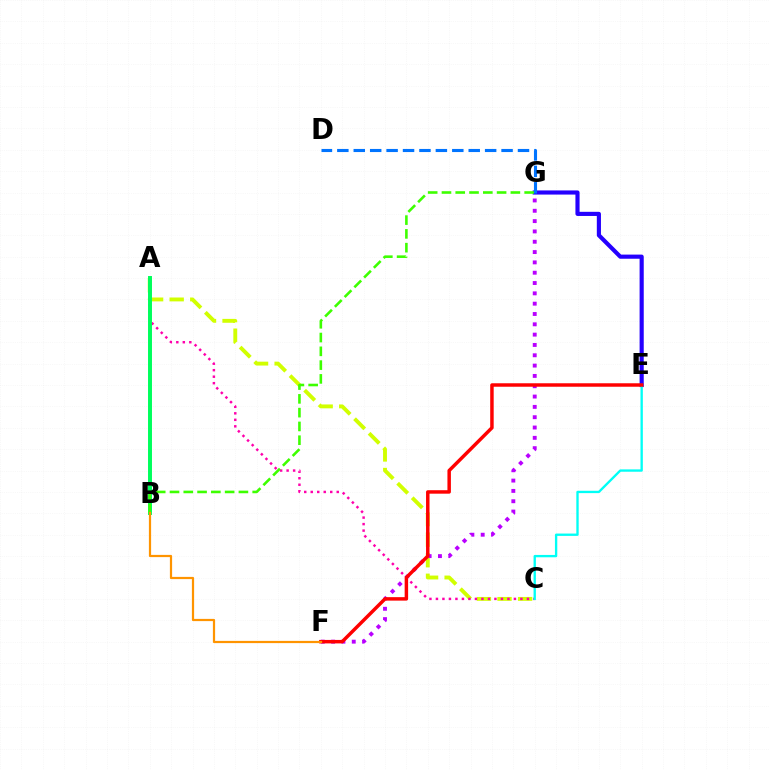{('A', 'C'): [{'color': '#d1ff00', 'line_style': 'dashed', 'thickness': 2.8}, {'color': '#ff00ac', 'line_style': 'dotted', 'thickness': 1.77}], ('F', 'G'): [{'color': '#b900ff', 'line_style': 'dotted', 'thickness': 2.8}], ('E', 'G'): [{'color': '#2500ff', 'line_style': 'solid', 'thickness': 2.98}], ('C', 'E'): [{'color': '#00fff6', 'line_style': 'solid', 'thickness': 1.69}], ('A', 'B'): [{'color': '#00ff5c', 'line_style': 'solid', 'thickness': 2.84}], ('E', 'F'): [{'color': '#ff0000', 'line_style': 'solid', 'thickness': 2.5}], ('D', 'G'): [{'color': '#0074ff', 'line_style': 'dashed', 'thickness': 2.23}], ('B', 'G'): [{'color': '#3dff00', 'line_style': 'dashed', 'thickness': 1.87}], ('B', 'F'): [{'color': '#ff9400', 'line_style': 'solid', 'thickness': 1.6}]}